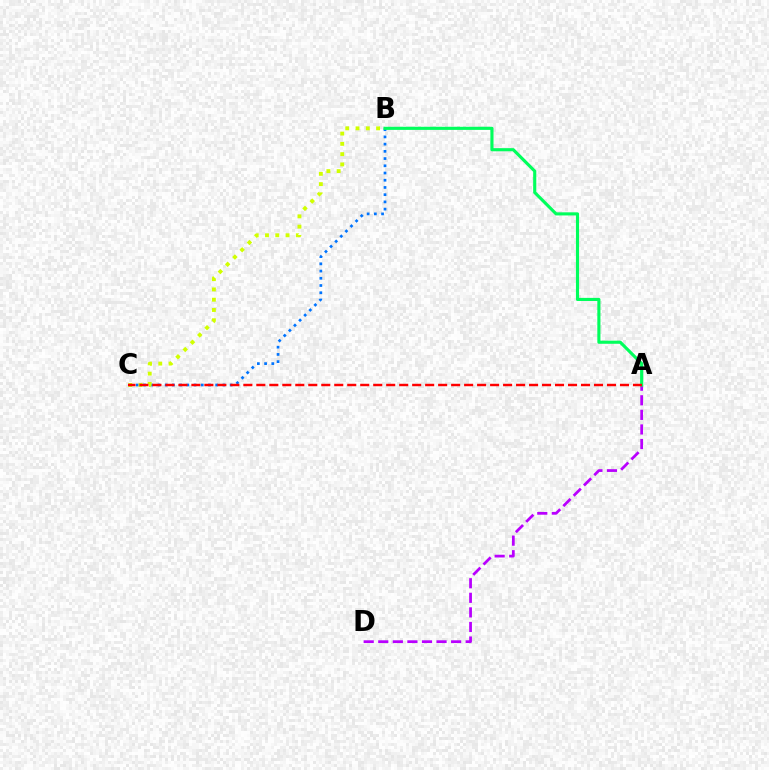{('B', 'C'): [{'color': '#0074ff', 'line_style': 'dotted', 'thickness': 1.96}, {'color': '#d1ff00', 'line_style': 'dotted', 'thickness': 2.79}], ('A', 'D'): [{'color': '#b900ff', 'line_style': 'dashed', 'thickness': 1.98}], ('A', 'B'): [{'color': '#00ff5c', 'line_style': 'solid', 'thickness': 2.25}], ('A', 'C'): [{'color': '#ff0000', 'line_style': 'dashed', 'thickness': 1.76}]}